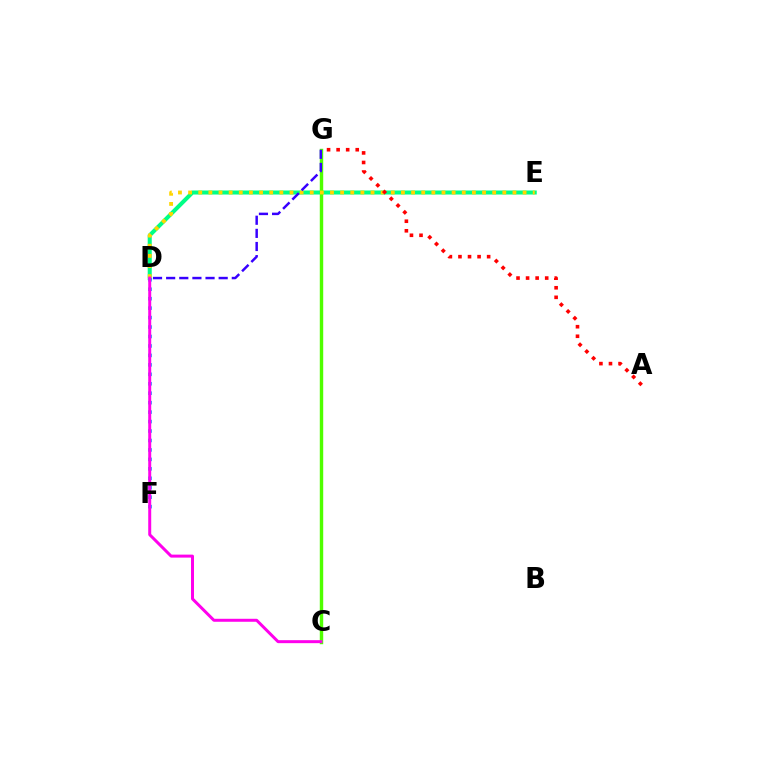{('D', 'E'): [{'color': '#00ff86', 'line_style': 'solid', 'thickness': 2.91}, {'color': '#ffd500', 'line_style': 'dotted', 'thickness': 2.75}], ('C', 'G'): [{'color': '#4fff00', 'line_style': 'solid', 'thickness': 2.46}], ('D', 'G'): [{'color': '#3700ff', 'line_style': 'dashed', 'thickness': 1.78}], ('D', 'F'): [{'color': '#009eff', 'line_style': 'dotted', 'thickness': 2.57}], ('A', 'G'): [{'color': '#ff0000', 'line_style': 'dotted', 'thickness': 2.6}], ('C', 'D'): [{'color': '#ff00ed', 'line_style': 'solid', 'thickness': 2.15}]}